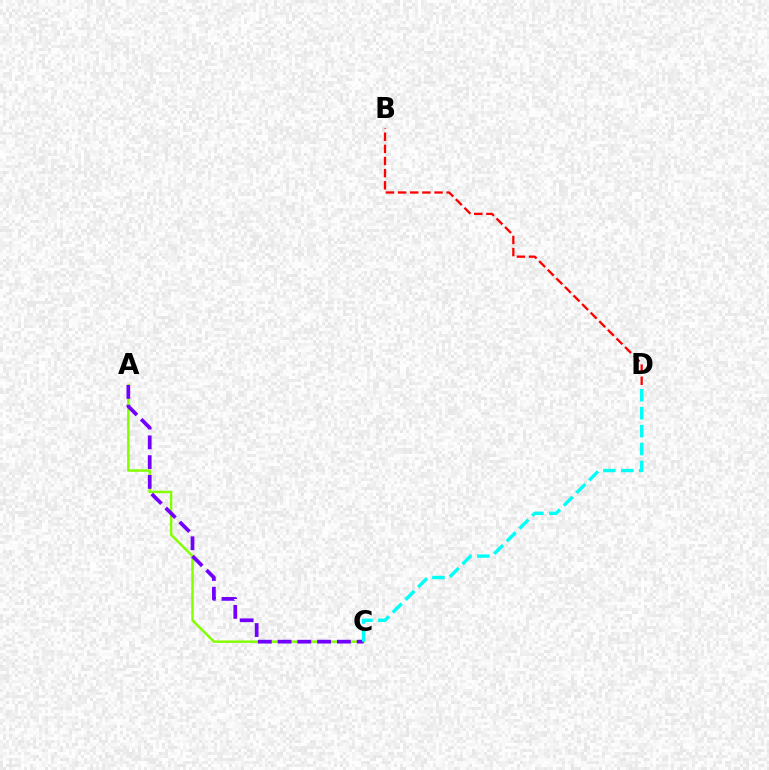{('B', 'D'): [{'color': '#ff0000', 'line_style': 'dashed', 'thickness': 1.65}], ('A', 'C'): [{'color': '#84ff00', 'line_style': 'solid', 'thickness': 1.77}, {'color': '#7200ff', 'line_style': 'dashed', 'thickness': 2.69}], ('C', 'D'): [{'color': '#00fff6', 'line_style': 'dashed', 'thickness': 2.44}]}